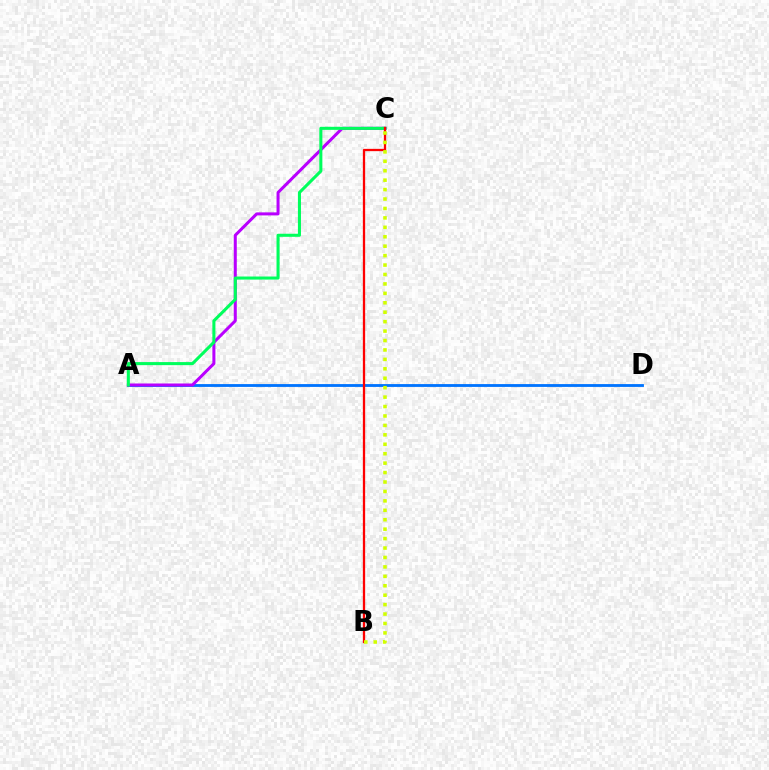{('A', 'D'): [{'color': '#0074ff', 'line_style': 'solid', 'thickness': 2.04}], ('A', 'C'): [{'color': '#b900ff', 'line_style': 'solid', 'thickness': 2.18}, {'color': '#00ff5c', 'line_style': 'solid', 'thickness': 2.2}], ('B', 'C'): [{'color': '#ff0000', 'line_style': 'solid', 'thickness': 1.65}, {'color': '#d1ff00', 'line_style': 'dotted', 'thickness': 2.56}]}